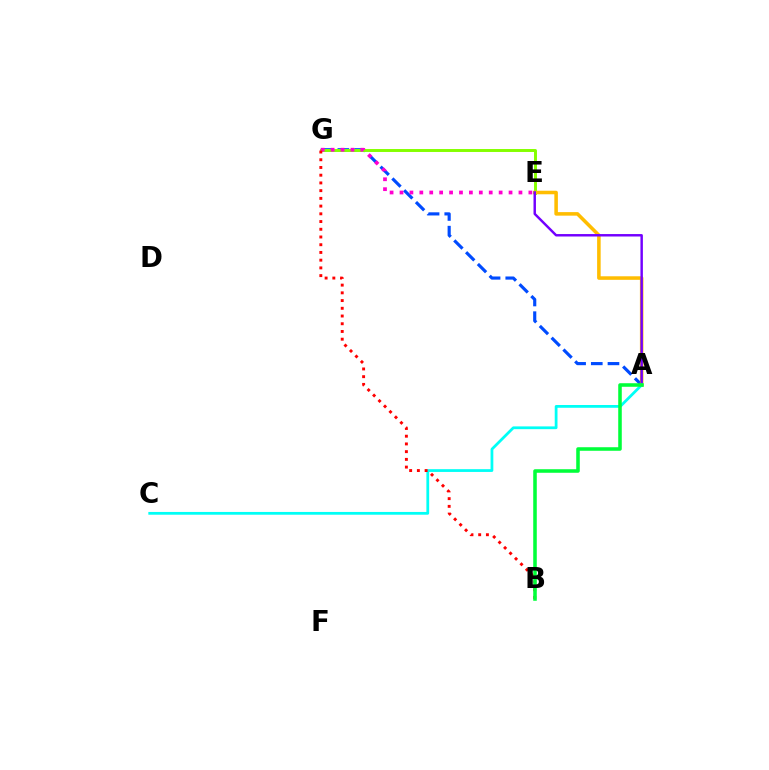{('A', 'G'): [{'color': '#004bff', 'line_style': 'dashed', 'thickness': 2.27}], ('E', 'G'): [{'color': '#84ff00', 'line_style': 'solid', 'thickness': 2.12}, {'color': '#ff00cf', 'line_style': 'dotted', 'thickness': 2.69}], ('A', 'E'): [{'color': '#ffbd00', 'line_style': 'solid', 'thickness': 2.55}, {'color': '#7200ff', 'line_style': 'solid', 'thickness': 1.76}], ('A', 'C'): [{'color': '#00fff6', 'line_style': 'solid', 'thickness': 1.99}], ('B', 'G'): [{'color': '#ff0000', 'line_style': 'dotted', 'thickness': 2.1}], ('A', 'B'): [{'color': '#00ff39', 'line_style': 'solid', 'thickness': 2.56}]}